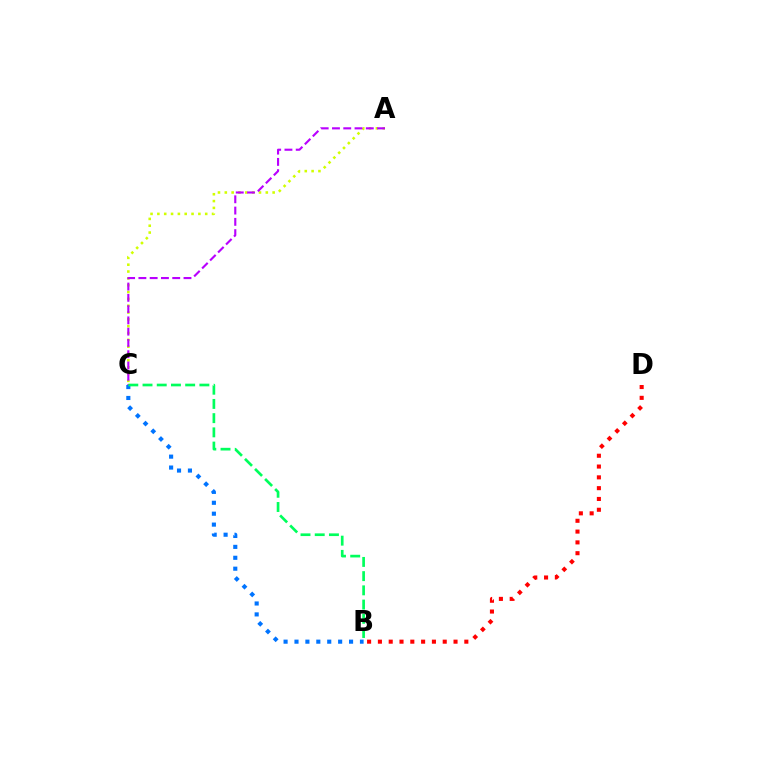{('B', 'C'): [{'color': '#0074ff', 'line_style': 'dotted', 'thickness': 2.96}, {'color': '#00ff5c', 'line_style': 'dashed', 'thickness': 1.93}], ('A', 'C'): [{'color': '#d1ff00', 'line_style': 'dotted', 'thickness': 1.86}, {'color': '#b900ff', 'line_style': 'dashed', 'thickness': 1.53}], ('B', 'D'): [{'color': '#ff0000', 'line_style': 'dotted', 'thickness': 2.94}]}